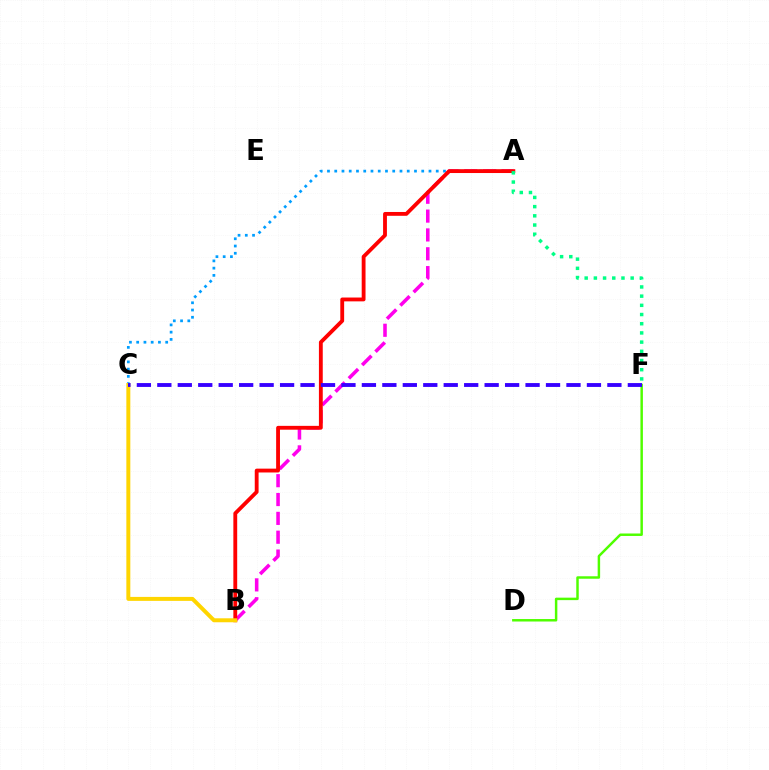{('A', 'C'): [{'color': '#009eff', 'line_style': 'dotted', 'thickness': 1.97}], ('D', 'F'): [{'color': '#4fff00', 'line_style': 'solid', 'thickness': 1.78}], ('A', 'B'): [{'color': '#ff00ed', 'line_style': 'dashed', 'thickness': 2.56}, {'color': '#ff0000', 'line_style': 'solid', 'thickness': 2.76}], ('B', 'C'): [{'color': '#ffd500', 'line_style': 'solid', 'thickness': 2.85}], ('A', 'F'): [{'color': '#00ff86', 'line_style': 'dotted', 'thickness': 2.5}], ('C', 'F'): [{'color': '#3700ff', 'line_style': 'dashed', 'thickness': 2.78}]}